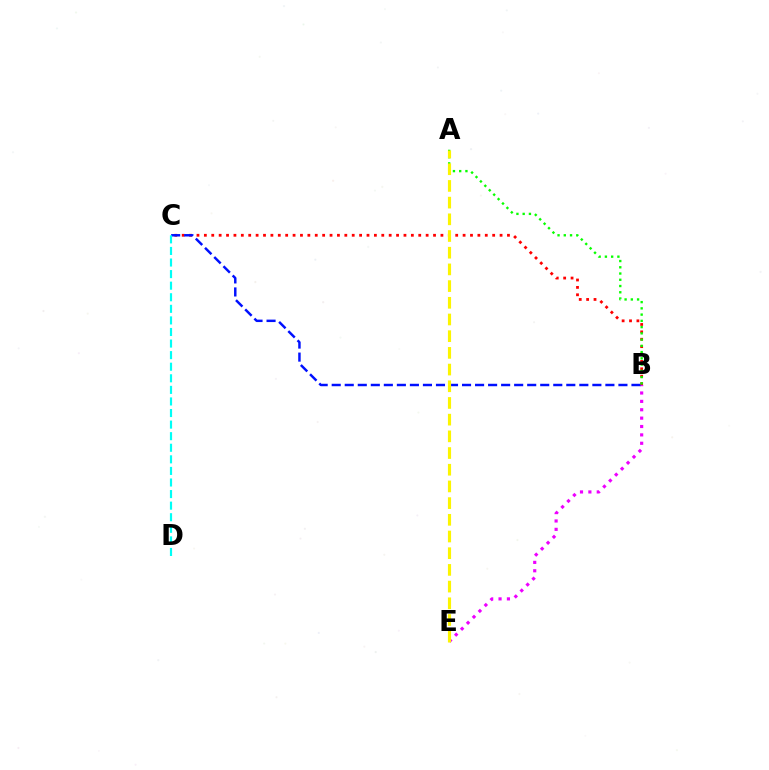{('B', 'C'): [{'color': '#ff0000', 'line_style': 'dotted', 'thickness': 2.01}, {'color': '#0010ff', 'line_style': 'dashed', 'thickness': 1.77}], ('B', 'E'): [{'color': '#ee00ff', 'line_style': 'dotted', 'thickness': 2.28}], ('C', 'D'): [{'color': '#00fff6', 'line_style': 'dashed', 'thickness': 1.57}], ('A', 'B'): [{'color': '#08ff00', 'line_style': 'dotted', 'thickness': 1.7}], ('A', 'E'): [{'color': '#fcf500', 'line_style': 'dashed', 'thickness': 2.27}]}